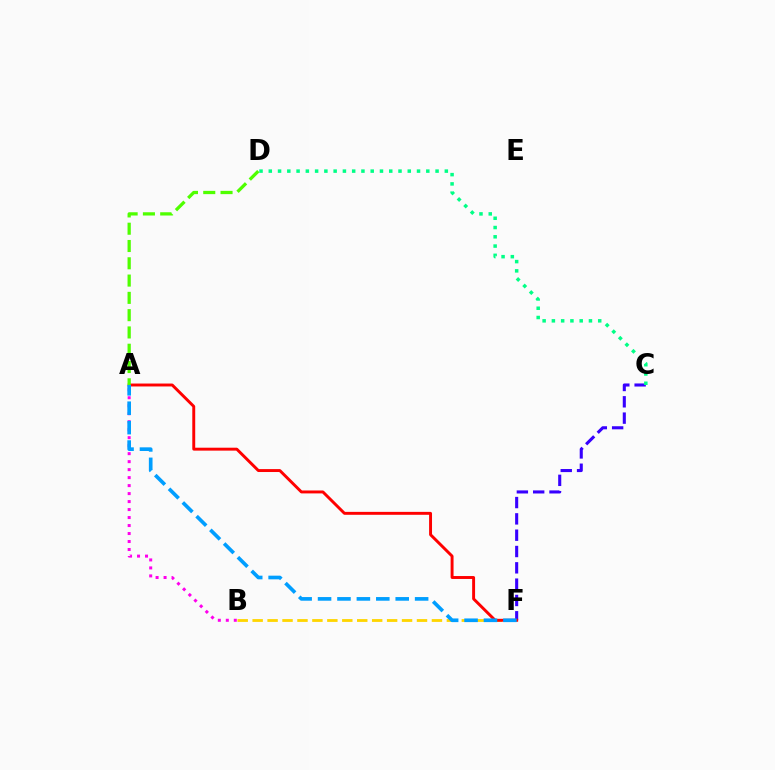{('B', 'F'): [{'color': '#ffd500', 'line_style': 'dashed', 'thickness': 2.03}], ('C', 'F'): [{'color': '#3700ff', 'line_style': 'dashed', 'thickness': 2.22}], ('A', 'B'): [{'color': '#ff00ed', 'line_style': 'dotted', 'thickness': 2.17}], ('A', 'F'): [{'color': '#ff0000', 'line_style': 'solid', 'thickness': 2.11}, {'color': '#009eff', 'line_style': 'dashed', 'thickness': 2.64}], ('A', 'D'): [{'color': '#4fff00', 'line_style': 'dashed', 'thickness': 2.35}], ('C', 'D'): [{'color': '#00ff86', 'line_style': 'dotted', 'thickness': 2.52}]}